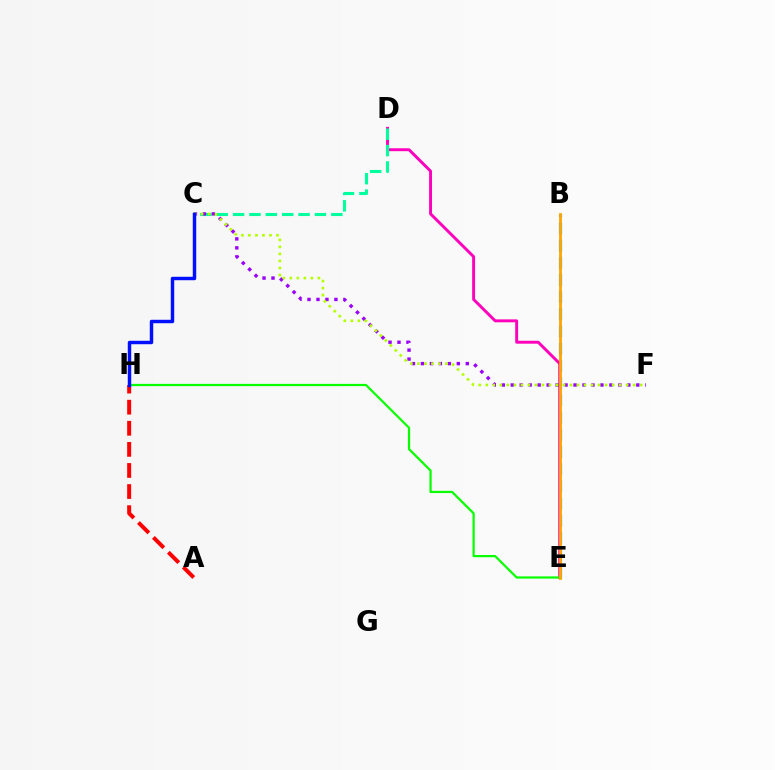{('B', 'E'): [{'color': '#00b5ff', 'line_style': 'dashed', 'thickness': 2.34}, {'color': '#ffa500', 'line_style': 'solid', 'thickness': 2.02}], ('D', 'E'): [{'color': '#ff00bd', 'line_style': 'solid', 'thickness': 2.1}], ('C', 'D'): [{'color': '#00ff9d', 'line_style': 'dashed', 'thickness': 2.22}], ('C', 'F'): [{'color': '#9b00ff', 'line_style': 'dotted', 'thickness': 2.44}, {'color': '#b3ff00', 'line_style': 'dotted', 'thickness': 1.91}], ('A', 'H'): [{'color': '#ff0000', 'line_style': 'dashed', 'thickness': 2.87}], ('E', 'H'): [{'color': '#08ff00', 'line_style': 'solid', 'thickness': 1.6}], ('C', 'H'): [{'color': '#0010ff', 'line_style': 'solid', 'thickness': 2.48}]}